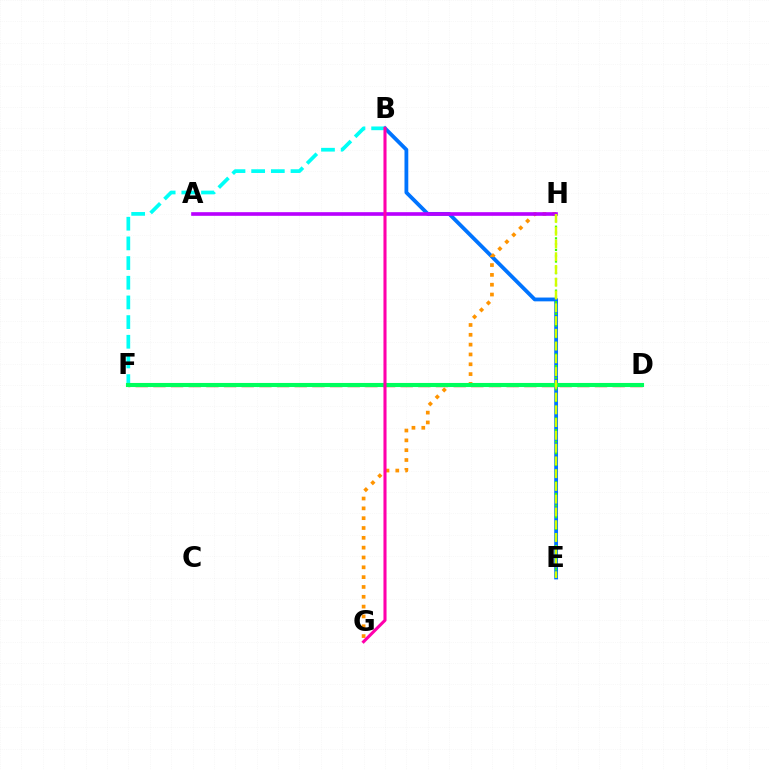{('B', 'E'): [{'color': '#0074ff', 'line_style': 'solid', 'thickness': 2.74}], ('D', 'F'): [{'color': '#ff0000', 'line_style': 'dashed', 'thickness': 2.4}, {'color': '#2500ff', 'line_style': 'dotted', 'thickness': 1.91}, {'color': '#00ff5c', 'line_style': 'solid', 'thickness': 2.95}], ('G', 'H'): [{'color': '#ff9400', 'line_style': 'dotted', 'thickness': 2.67}], ('B', 'F'): [{'color': '#00fff6', 'line_style': 'dashed', 'thickness': 2.67}], ('A', 'H'): [{'color': '#b900ff', 'line_style': 'solid', 'thickness': 2.62}], ('E', 'H'): [{'color': '#3dff00', 'line_style': 'dotted', 'thickness': 1.58}, {'color': '#d1ff00', 'line_style': 'dashed', 'thickness': 1.73}], ('B', 'G'): [{'color': '#ff00ac', 'line_style': 'solid', 'thickness': 2.22}]}